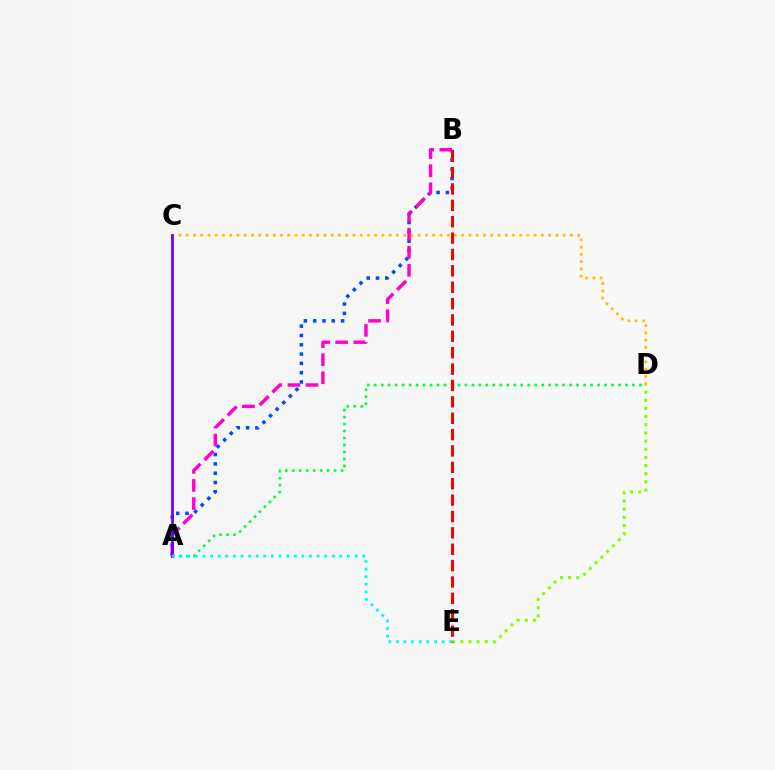{('C', 'D'): [{'color': '#ffbd00', 'line_style': 'dotted', 'thickness': 1.97}], ('A', 'D'): [{'color': '#00ff39', 'line_style': 'dotted', 'thickness': 1.9}], ('A', 'B'): [{'color': '#004bff', 'line_style': 'dotted', 'thickness': 2.53}, {'color': '#ff00cf', 'line_style': 'dashed', 'thickness': 2.46}], ('D', 'E'): [{'color': '#84ff00', 'line_style': 'dotted', 'thickness': 2.22}], ('A', 'C'): [{'color': '#7200ff', 'line_style': 'solid', 'thickness': 2.0}], ('B', 'E'): [{'color': '#ff0000', 'line_style': 'dashed', 'thickness': 2.22}], ('A', 'E'): [{'color': '#00fff6', 'line_style': 'dotted', 'thickness': 2.07}]}